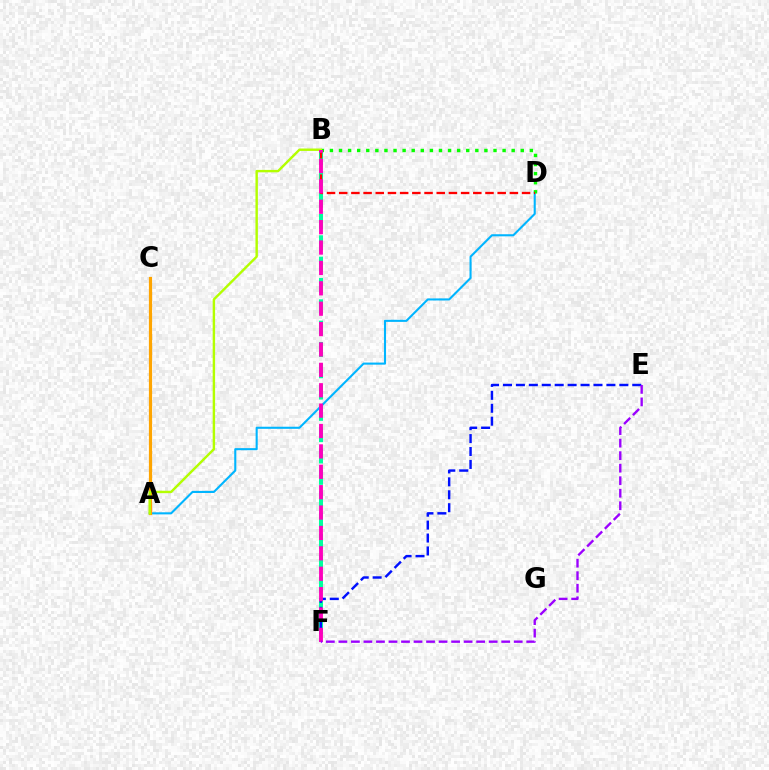{('A', 'D'): [{'color': '#00b5ff', 'line_style': 'solid', 'thickness': 1.51}], ('B', 'F'): [{'color': '#00ff9d', 'line_style': 'dashed', 'thickness': 2.9}, {'color': '#ff00bd', 'line_style': 'dashed', 'thickness': 2.77}], ('A', 'C'): [{'color': '#ffa500', 'line_style': 'solid', 'thickness': 2.31}], ('E', 'F'): [{'color': '#0010ff', 'line_style': 'dashed', 'thickness': 1.76}, {'color': '#9b00ff', 'line_style': 'dashed', 'thickness': 1.7}], ('B', 'D'): [{'color': '#08ff00', 'line_style': 'dotted', 'thickness': 2.47}, {'color': '#ff0000', 'line_style': 'dashed', 'thickness': 1.66}], ('A', 'B'): [{'color': '#b3ff00', 'line_style': 'solid', 'thickness': 1.74}]}